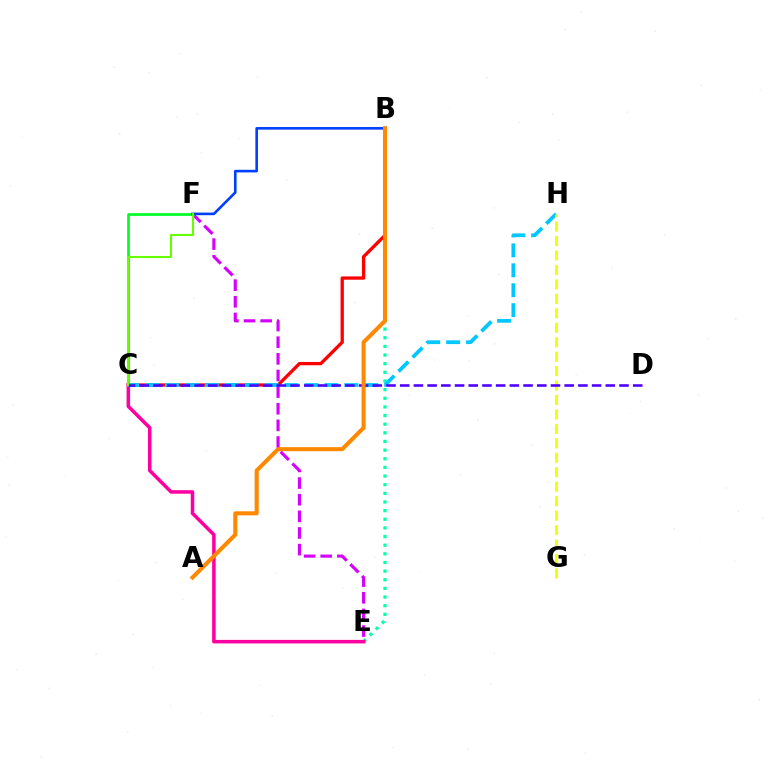{('B', 'E'): [{'color': '#00ffaf', 'line_style': 'dotted', 'thickness': 2.35}], ('B', 'C'): [{'color': '#ff0000', 'line_style': 'solid', 'thickness': 2.37}], ('C', 'E'): [{'color': '#ff00a0', 'line_style': 'solid', 'thickness': 2.54}], ('E', 'F'): [{'color': '#d600ff', 'line_style': 'dashed', 'thickness': 2.26}], ('C', 'F'): [{'color': '#00ff27', 'line_style': 'solid', 'thickness': 1.96}, {'color': '#66ff00', 'line_style': 'solid', 'thickness': 1.52}], ('C', 'H'): [{'color': '#00c7ff', 'line_style': 'dashed', 'thickness': 2.71}], ('B', 'F'): [{'color': '#003fff', 'line_style': 'solid', 'thickness': 1.88}], ('G', 'H'): [{'color': '#eeff00', 'line_style': 'dashed', 'thickness': 1.96}], ('C', 'D'): [{'color': '#4f00ff', 'line_style': 'dashed', 'thickness': 1.86}], ('A', 'B'): [{'color': '#ff8800', 'line_style': 'solid', 'thickness': 2.91}]}